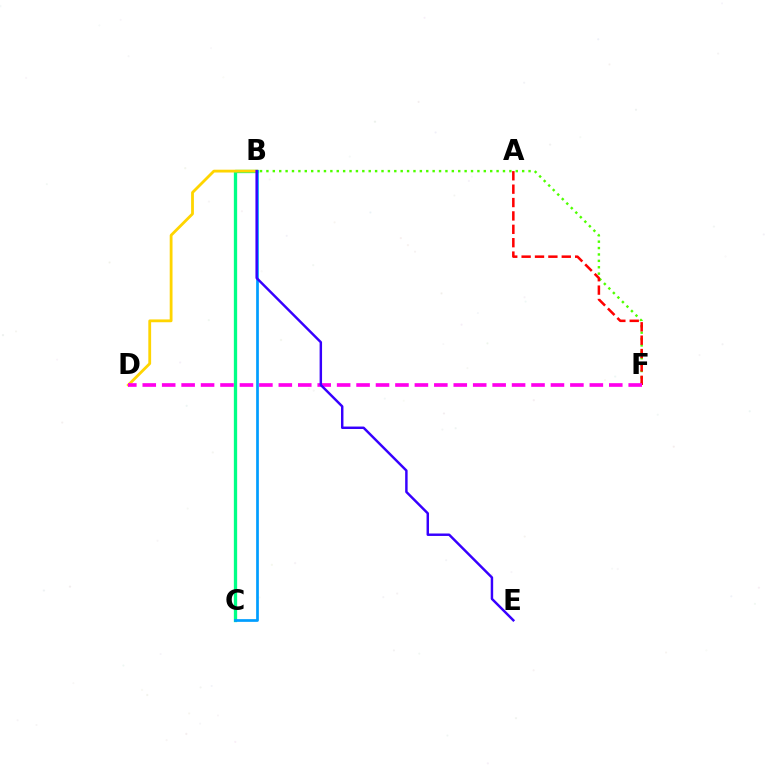{('B', 'F'): [{'color': '#4fff00', 'line_style': 'dotted', 'thickness': 1.74}], ('B', 'C'): [{'color': '#00ff86', 'line_style': 'solid', 'thickness': 2.37}, {'color': '#009eff', 'line_style': 'solid', 'thickness': 1.95}], ('A', 'F'): [{'color': '#ff0000', 'line_style': 'dashed', 'thickness': 1.82}], ('B', 'D'): [{'color': '#ffd500', 'line_style': 'solid', 'thickness': 2.02}], ('D', 'F'): [{'color': '#ff00ed', 'line_style': 'dashed', 'thickness': 2.64}], ('B', 'E'): [{'color': '#3700ff', 'line_style': 'solid', 'thickness': 1.77}]}